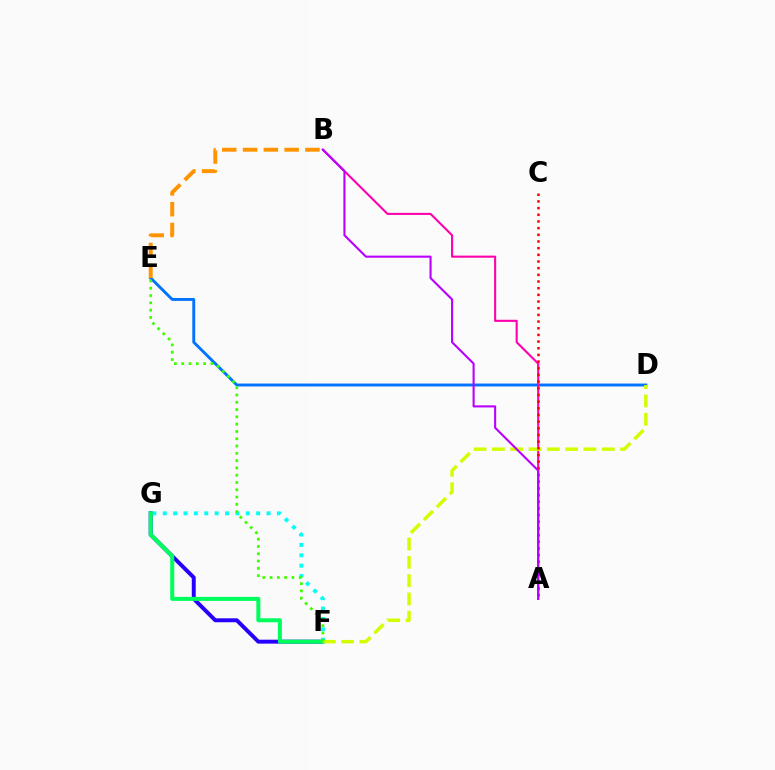{('D', 'E'): [{'color': '#0074ff', 'line_style': 'solid', 'thickness': 2.09}], ('A', 'B'): [{'color': '#ff00ac', 'line_style': 'solid', 'thickness': 1.51}, {'color': '#b900ff', 'line_style': 'solid', 'thickness': 1.51}], ('F', 'G'): [{'color': '#2500ff', 'line_style': 'solid', 'thickness': 2.83}, {'color': '#00fff6', 'line_style': 'dotted', 'thickness': 2.82}, {'color': '#00ff5c', 'line_style': 'solid', 'thickness': 2.89}], ('D', 'F'): [{'color': '#d1ff00', 'line_style': 'dashed', 'thickness': 2.49}], ('A', 'C'): [{'color': '#ff0000', 'line_style': 'dotted', 'thickness': 1.81}], ('E', 'F'): [{'color': '#3dff00', 'line_style': 'dotted', 'thickness': 1.98}], ('B', 'E'): [{'color': '#ff9400', 'line_style': 'dashed', 'thickness': 2.82}]}